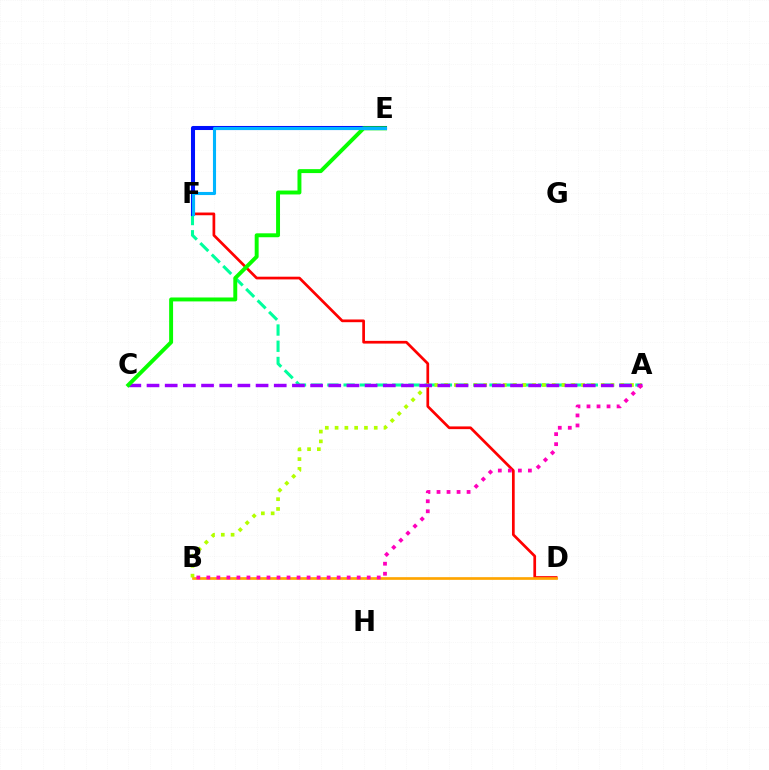{('A', 'F'): [{'color': '#00ff9d', 'line_style': 'dashed', 'thickness': 2.2}], ('D', 'F'): [{'color': '#ff0000', 'line_style': 'solid', 'thickness': 1.95}], ('A', 'B'): [{'color': '#b3ff00', 'line_style': 'dotted', 'thickness': 2.66}, {'color': '#ff00bd', 'line_style': 'dotted', 'thickness': 2.72}], ('E', 'F'): [{'color': '#0010ff', 'line_style': 'solid', 'thickness': 2.92}, {'color': '#00b5ff', 'line_style': 'solid', 'thickness': 2.23}], ('A', 'C'): [{'color': '#9b00ff', 'line_style': 'dashed', 'thickness': 2.47}], ('B', 'D'): [{'color': '#ffa500', 'line_style': 'solid', 'thickness': 1.93}], ('C', 'E'): [{'color': '#08ff00', 'line_style': 'solid', 'thickness': 2.83}]}